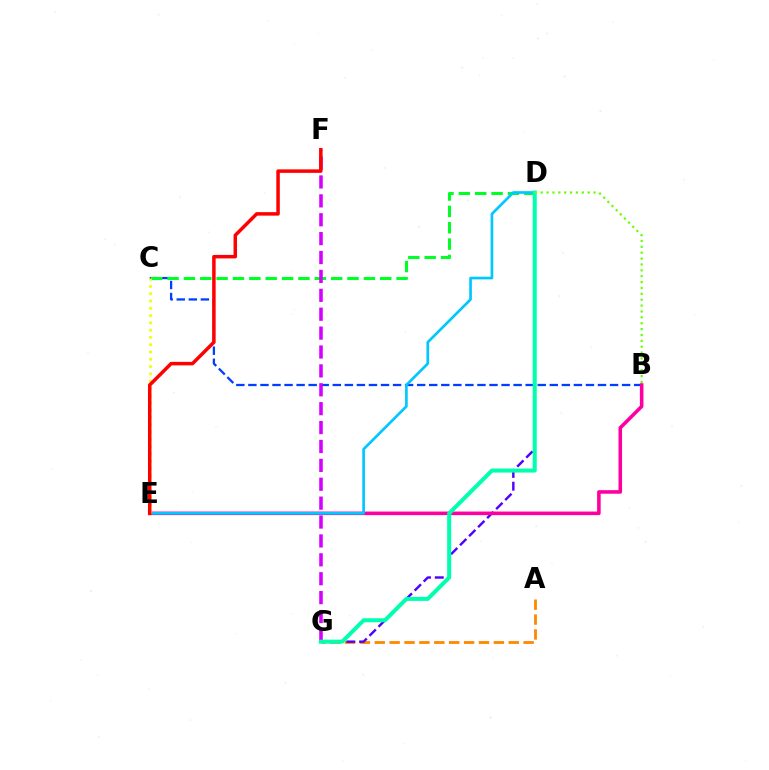{('A', 'G'): [{'color': '#ff8800', 'line_style': 'dashed', 'thickness': 2.02}], ('D', 'G'): [{'color': '#4f00ff', 'line_style': 'dashed', 'thickness': 1.74}, {'color': '#00ffaf', 'line_style': 'solid', 'thickness': 2.9}], ('B', 'C'): [{'color': '#003fff', 'line_style': 'dashed', 'thickness': 1.64}], ('B', 'E'): [{'color': '#ff00a0', 'line_style': 'solid', 'thickness': 2.57}], ('C', 'D'): [{'color': '#00ff27', 'line_style': 'dashed', 'thickness': 2.22}], ('F', 'G'): [{'color': '#d600ff', 'line_style': 'dashed', 'thickness': 2.57}], ('D', 'E'): [{'color': '#00c7ff', 'line_style': 'solid', 'thickness': 1.93}], ('C', 'E'): [{'color': '#eeff00', 'line_style': 'dotted', 'thickness': 1.98}], ('E', 'F'): [{'color': '#ff0000', 'line_style': 'solid', 'thickness': 2.52}], ('B', 'D'): [{'color': '#66ff00', 'line_style': 'dotted', 'thickness': 1.6}]}